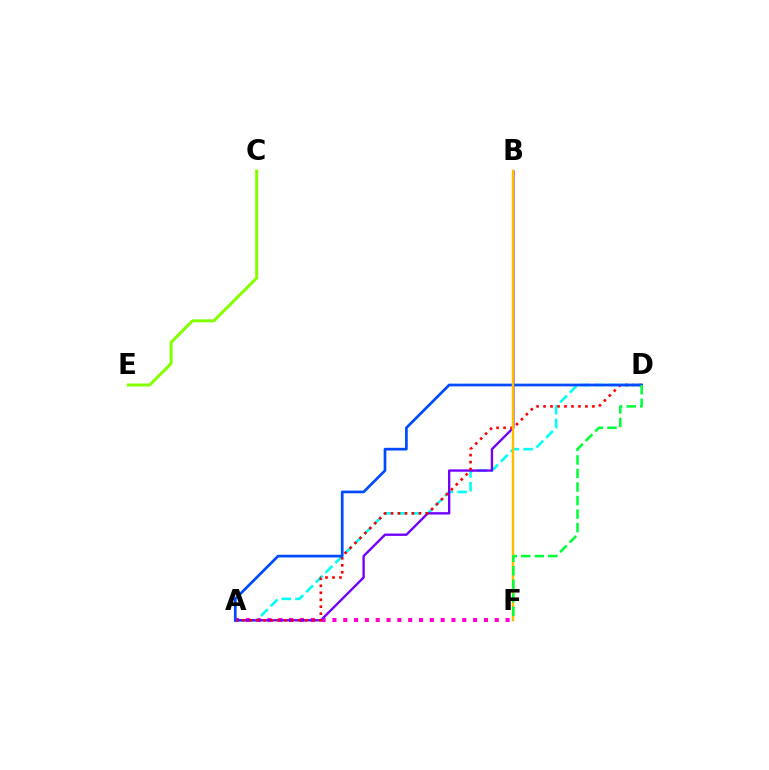{('A', 'F'): [{'color': '#ff00cf', 'line_style': 'dotted', 'thickness': 2.94}], ('A', 'D'): [{'color': '#00fff6', 'line_style': 'dashed', 'thickness': 1.87}, {'color': '#ff0000', 'line_style': 'dotted', 'thickness': 1.9}, {'color': '#004bff', 'line_style': 'solid', 'thickness': 1.95}], ('C', 'E'): [{'color': '#84ff00', 'line_style': 'solid', 'thickness': 2.16}], ('A', 'B'): [{'color': '#7200ff', 'line_style': 'solid', 'thickness': 1.7}], ('B', 'F'): [{'color': '#ffbd00', 'line_style': 'solid', 'thickness': 1.75}], ('D', 'F'): [{'color': '#00ff39', 'line_style': 'dashed', 'thickness': 1.84}]}